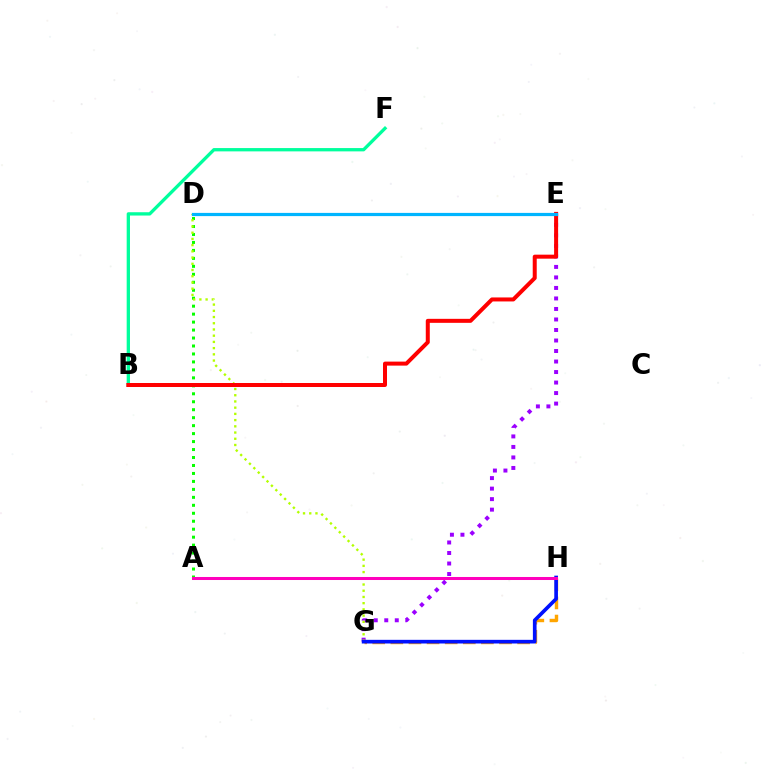{('E', 'G'): [{'color': '#9b00ff', 'line_style': 'dotted', 'thickness': 2.86}], ('A', 'D'): [{'color': '#08ff00', 'line_style': 'dotted', 'thickness': 2.16}], ('G', 'H'): [{'color': '#ffa500', 'line_style': 'dashed', 'thickness': 2.46}, {'color': '#0010ff', 'line_style': 'solid', 'thickness': 2.64}], ('D', 'G'): [{'color': '#b3ff00', 'line_style': 'dotted', 'thickness': 1.69}], ('B', 'F'): [{'color': '#00ff9d', 'line_style': 'solid', 'thickness': 2.38}], ('A', 'H'): [{'color': '#ff00bd', 'line_style': 'solid', 'thickness': 2.18}], ('B', 'E'): [{'color': '#ff0000', 'line_style': 'solid', 'thickness': 2.88}], ('D', 'E'): [{'color': '#00b5ff', 'line_style': 'solid', 'thickness': 2.31}]}